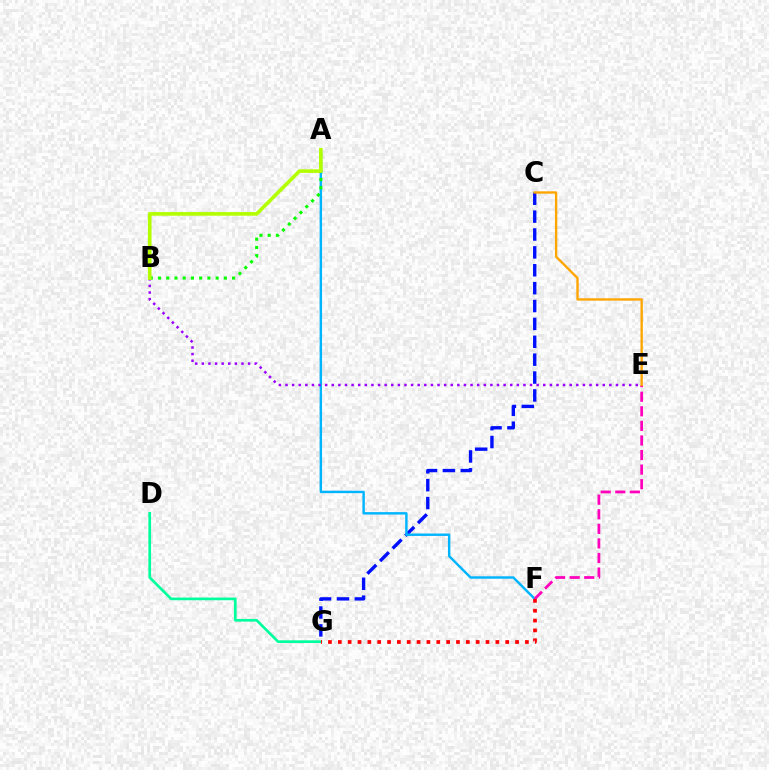{('C', 'G'): [{'color': '#0010ff', 'line_style': 'dashed', 'thickness': 2.43}], ('A', 'F'): [{'color': '#00b5ff', 'line_style': 'solid', 'thickness': 1.75}], ('A', 'B'): [{'color': '#08ff00', 'line_style': 'dotted', 'thickness': 2.24}, {'color': '#b3ff00', 'line_style': 'solid', 'thickness': 2.61}], ('B', 'E'): [{'color': '#9b00ff', 'line_style': 'dotted', 'thickness': 1.8}], ('D', 'G'): [{'color': '#00ff9d', 'line_style': 'solid', 'thickness': 1.95}], ('E', 'F'): [{'color': '#ff00bd', 'line_style': 'dashed', 'thickness': 1.98}], ('C', 'E'): [{'color': '#ffa500', 'line_style': 'solid', 'thickness': 1.7}], ('F', 'G'): [{'color': '#ff0000', 'line_style': 'dotted', 'thickness': 2.68}]}